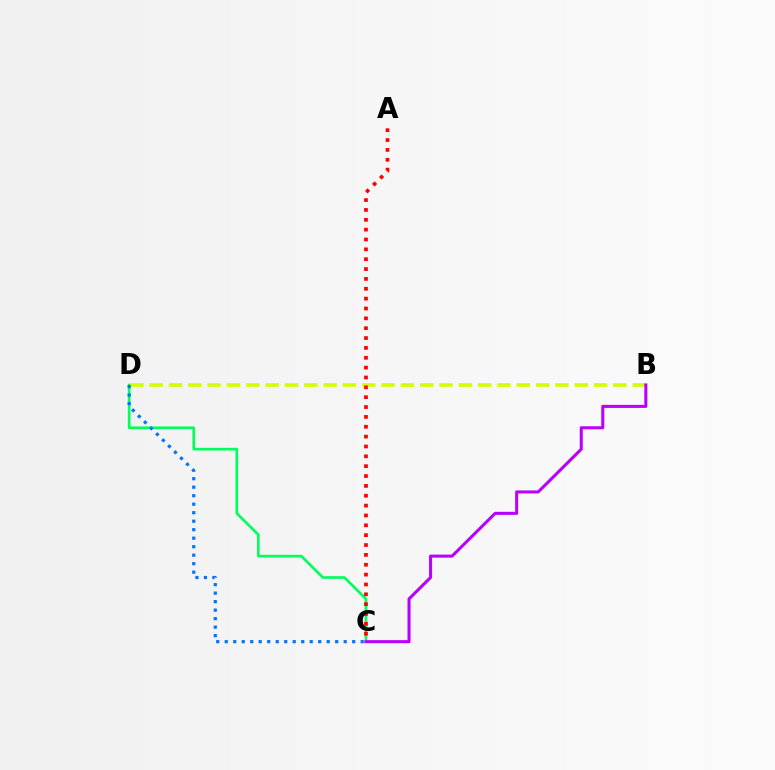{('C', 'D'): [{'color': '#00ff5c', 'line_style': 'solid', 'thickness': 1.92}, {'color': '#0074ff', 'line_style': 'dotted', 'thickness': 2.31}], ('B', 'D'): [{'color': '#d1ff00', 'line_style': 'dashed', 'thickness': 2.62}], ('B', 'C'): [{'color': '#b900ff', 'line_style': 'solid', 'thickness': 2.19}], ('A', 'C'): [{'color': '#ff0000', 'line_style': 'dotted', 'thickness': 2.68}]}